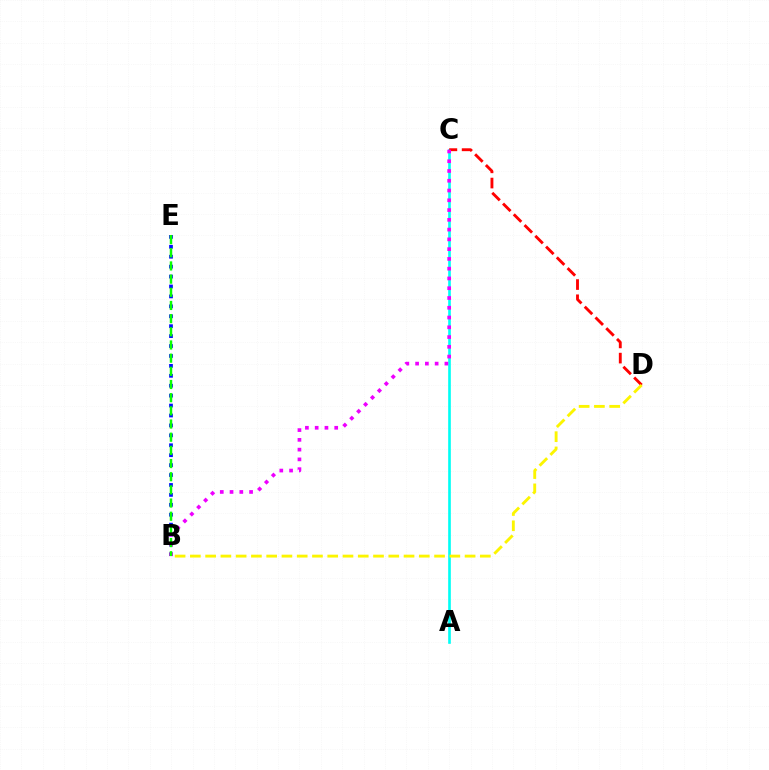{('A', 'C'): [{'color': '#00fff6', 'line_style': 'solid', 'thickness': 1.91}], ('B', 'E'): [{'color': '#0010ff', 'line_style': 'dotted', 'thickness': 2.7}, {'color': '#08ff00', 'line_style': 'dashed', 'thickness': 1.79}], ('C', 'D'): [{'color': '#ff0000', 'line_style': 'dashed', 'thickness': 2.07}], ('B', 'C'): [{'color': '#ee00ff', 'line_style': 'dotted', 'thickness': 2.65}], ('B', 'D'): [{'color': '#fcf500', 'line_style': 'dashed', 'thickness': 2.07}]}